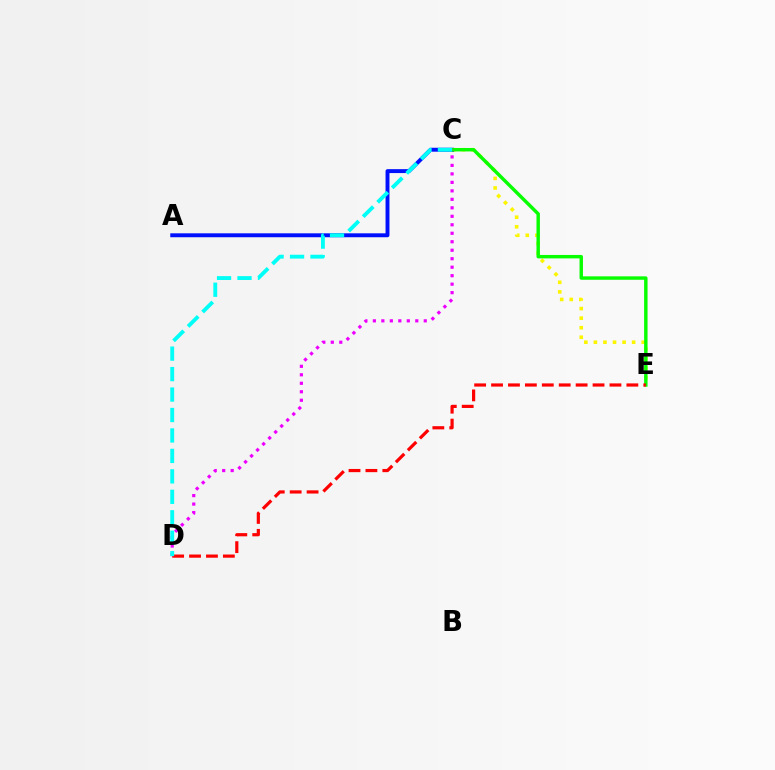{('C', 'E'): [{'color': '#fcf500', 'line_style': 'dotted', 'thickness': 2.6}, {'color': '#08ff00', 'line_style': 'solid', 'thickness': 2.47}], ('A', 'C'): [{'color': '#0010ff', 'line_style': 'solid', 'thickness': 2.82}], ('D', 'E'): [{'color': '#ff0000', 'line_style': 'dashed', 'thickness': 2.3}], ('C', 'D'): [{'color': '#ee00ff', 'line_style': 'dotted', 'thickness': 2.31}, {'color': '#00fff6', 'line_style': 'dashed', 'thickness': 2.78}]}